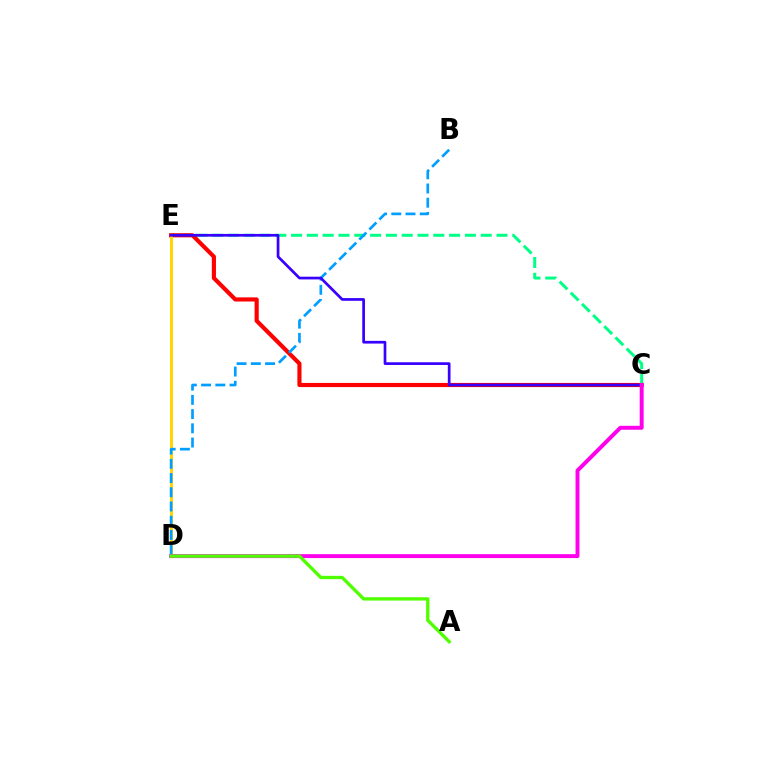{('C', 'E'): [{'color': '#00ff86', 'line_style': 'dashed', 'thickness': 2.15}, {'color': '#ff0000', 'line_style': 'solid', 'thickness': 2.98}, {'color': '#3700ff', 'line_style': 'solid', 'thickness': 1.95}], ('D', 'E'): [{'color': '#ffd500', 'line_style': 'solid', 'thickness': 2.14}], ('B', 'D'): [{'color': '#009eff', 'line_style': 'dashed', 'thickness': 1.93}], ('C', 'D'): [{'color': '#ff00ed', 'line_style': 'solid', 'thickness': 2.83}], ('A', 'D'): [{'color': '#4fff00', 'line_style': 'solid', 'thickness': 2.39}]}